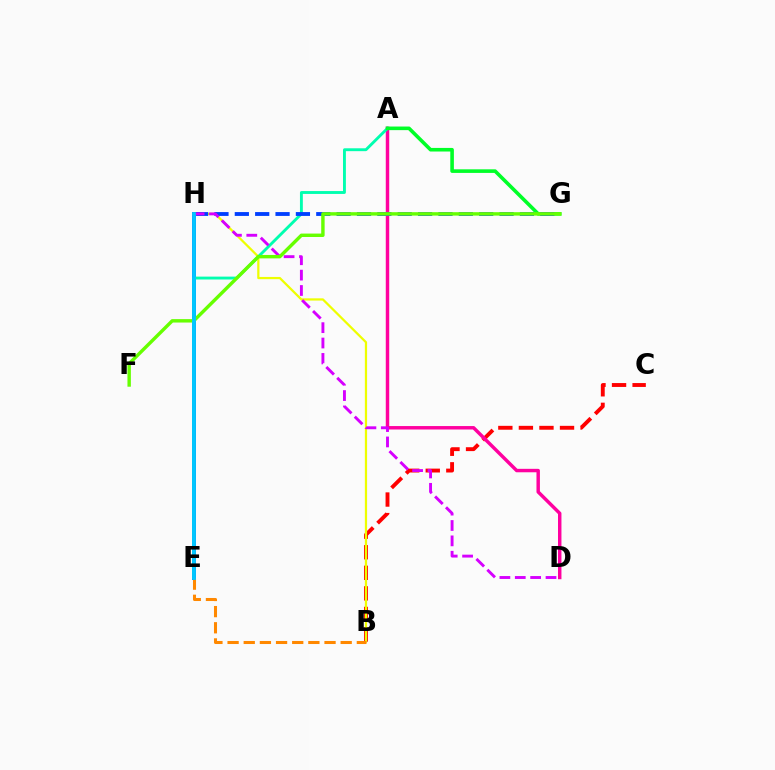{('B', 'C'): [{'color': '#ff0000', 'line_style': 'dashed', 'thickness': 2.79}], ('A', 'D'): [{'color': '#ff00a0', 'line_style': 'solid', 'thickness': 2.48}], ('E', 'H'): [{'color': '#4f00ff', 'line_style': 'solid', 'thickness': 2.83}, {'color': '#00c7ff', 'line_style': 'solid', 'thickness': 2.74}], ('B', 'H'): [{'color': '#eeff00', 'line_style': 'solid', 'thickness': 1.61}], ('B', 'E'): [{'color': '#ff8800', 'line_style': 'dashed', 'thickness': 2.2}], ('A', 'E'): [{'color': '#00ffaf', 'line_style': 'solid', 'thickness': 2.07}], ('A', 'G'): [{'color': '#00ff27', 'line_style': 'solid', 'thickness': 2.59}], ('G', 'H'): [{'color': '#003fff', 'line_style': 'dashed', 'thickness': 2.77}], ('D', 'H'): [{'color': '#d600ff', 'line_style': 'dashed', 'thickness': 2.09}], ('F', 'G'): [{'color': '#66ff00', 'line_style': 'solid', 'thickness': 2.46}]}